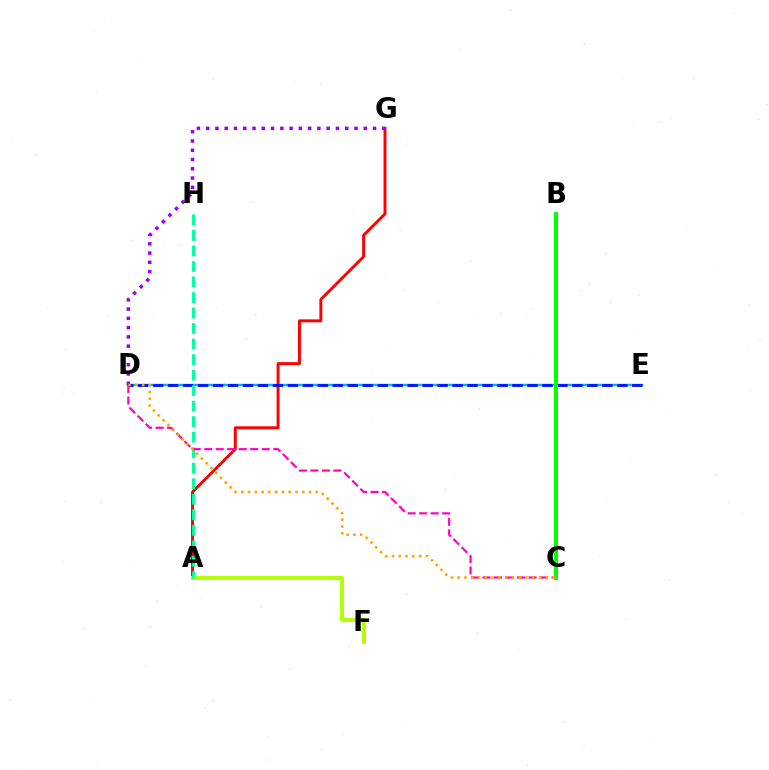{('D', 'E'): [{'color': '#00b5ff', 'line_style': 'solid', 'thickness': 1.72}, {'color': '#0010ff', 'line_style': 'dashed', 'thickness': 2.03}], ('A', 'G'): [{'color': '#ff0000', 'line_style': 'solid', 'thickness': 2.11}], ('D', 'G'): [{'color': '#9b00ff', 'line_style': 'dotted', 'thickness': 2.52}], ('A', 'F'): [{'color': '#b3ff00', 'line_style': 'solid', 'thickness': 2.84}], ('A', 'H'): [{'color': '#00ff9d', 'line_style': 'dashed', 'thickness': 2.11}], ('C', 'D'): [{'color': '#ff00bd', 'line_style': 'dashed', 'thickness': 1.56}, {'color': '#ffa500', 'line_style': 'dotted', 'thickness': 1.84}], ('B', 'C'): [{'color': '#08ff00', 'line_style': 'solid', 'thickness': 2.88}]}